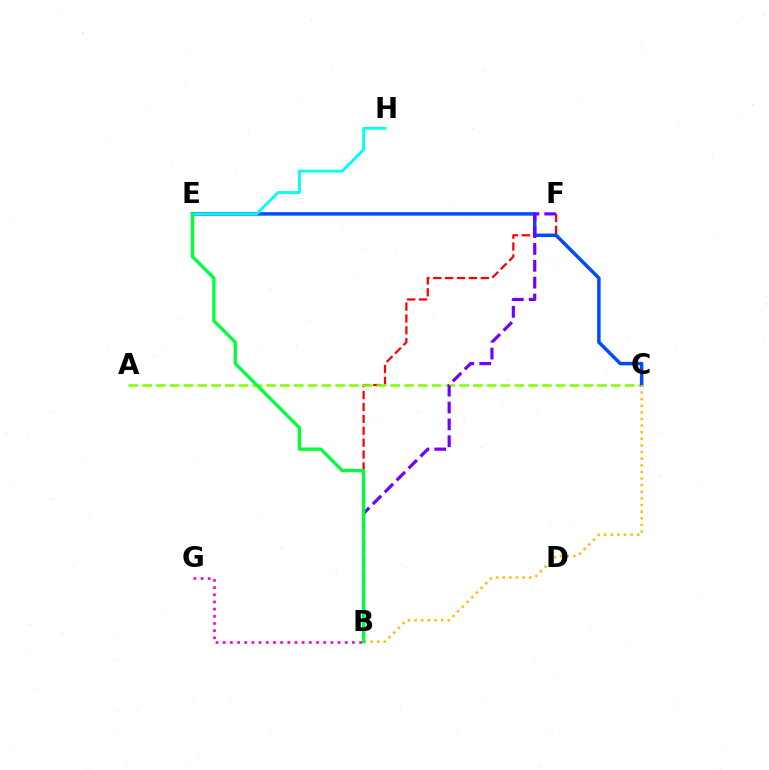{('B', 'F'): [{'color': '#ff0000', 'line_style': 'dashed', 'thickness': 1.61}, {'color': '#7200ff', 'line_style': 'dashed', 'thickness': 2.29}], ('B', 'G'): [{'color': '#ff00cf', 'line_style': 'dotted', 'thickness': 1.95}], ('A', 'C'): [{'color': '#84ff00', 'line_style': 'dashed', 'thickness': 1.87}], ('C', 'E'): [{'color': '#004bff', 'line_style': 'solid', 'thickness': 2.51}], ('E', 'H'): [{'color': '#00fff6', 'line_style': 'solid', 'thickness': 2.05}], ('B', 'C'): [{'color': '#ffbd00', 'line_style': 'dotted', 'thickness': 1.8}], ('B', 'E'): [{'color': '#00ff39', 'line_style': 'solid', 'thickness': 2.39}]}